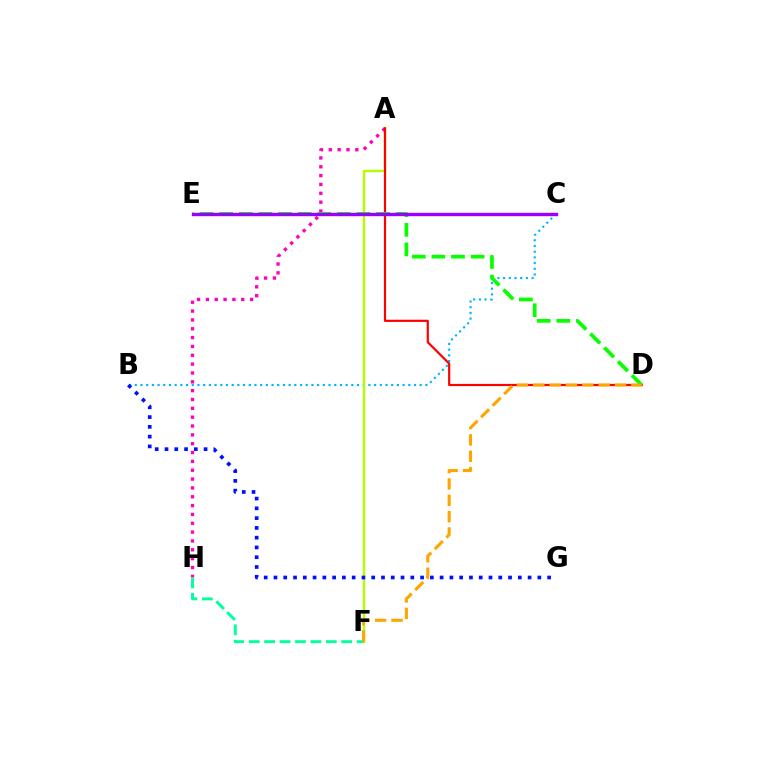{('B', 'C'): [{'color': '#00b5ff', 'line_style': 'dotted', 'thickness': 1.55}], ('A', 'F'): [{'color': '#b3ff00', 'line_style': 'solid', 'thickness': 1.73}], ('A', 'H'): [{'color': '#ff00bd', 'line_style': 'dotted', 'thickness': 2.4}], ('A', 'D'): [{'color': '#ff0000', 'line_style': 'solid', 'thickness': 1.57}], ('D', 'E'): [{'color': '#08ff00', 'line_style': 'dashed', 'thickness': 2.67}], ('F', 'H'): [{'color': '#00ff9d', 'line_style': 'dashed', 'thickness': 2.09}], ('C', 'E'): [{'color': '#9b00ff', 'line_style': 'solid', 'thickness': 2.44}], ('D', 'F'): [{'color': '#ffa500', 'line_style': 'dashed', 'thickness': 2.22}], ('B', 'G'): [{'color': '#0010ff', 'line_style': 'dotted', 'thickness': 2.66}]}